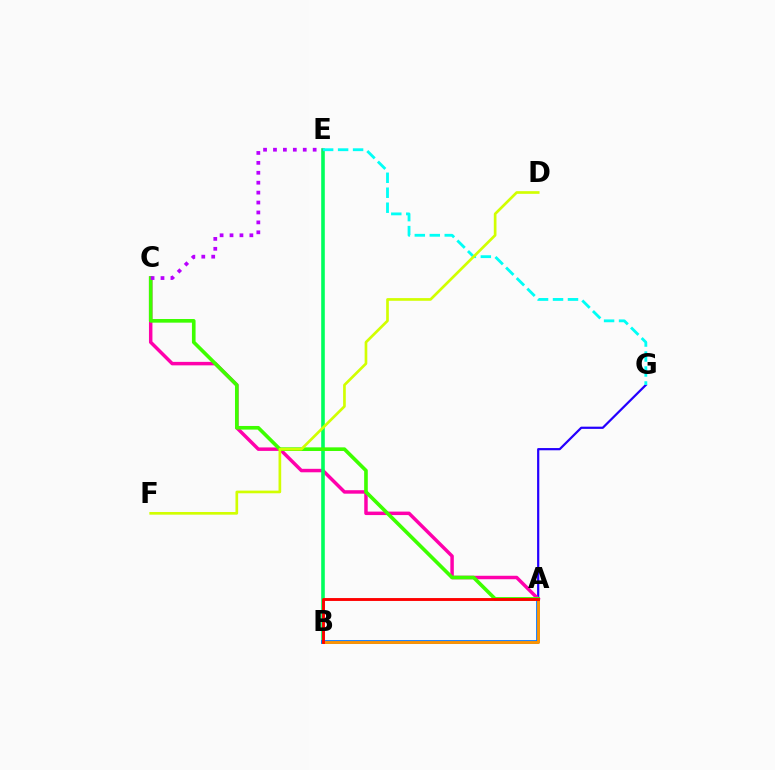{('A', 'G'): [{'color': '#2500ff', 'line_style': 'solid', 'thickness': 1.6}], ('A', 'C'): [{'color': '#ff00ac', 'line_style': 'solid', 'thickness': 2.5}, {'color': '#3dff00', 'line_style': 'solid', 'thickness': 2.62}], ('B', 'E'): [{'color': '#00ff5c', 'line_style': 'solid', 'thickness': 2.59}], ('A', 'B'): [{'color': '#0074ff', 'line_style': 'solid', 'thickness': 2.69}, {'color': '#ff9400', 'line_style': 'solid', 'thickness': 2.06}, {'color': '#ff0000', 'line_style': 'solid', 'thickness': 2.08}], ('E', 'G'): [{'color': '#00fff6', 'line_style': 'dashed', 'thickness': 2.03}], ('D', 'F'): [{'color': '#d1ff00', 'line_style': 'solid', 'thickness': 1.92}], ('C', 'E'): [{'color': '#b900ff', 'line_style': 'dotted', 'thickness': 2.7}]}